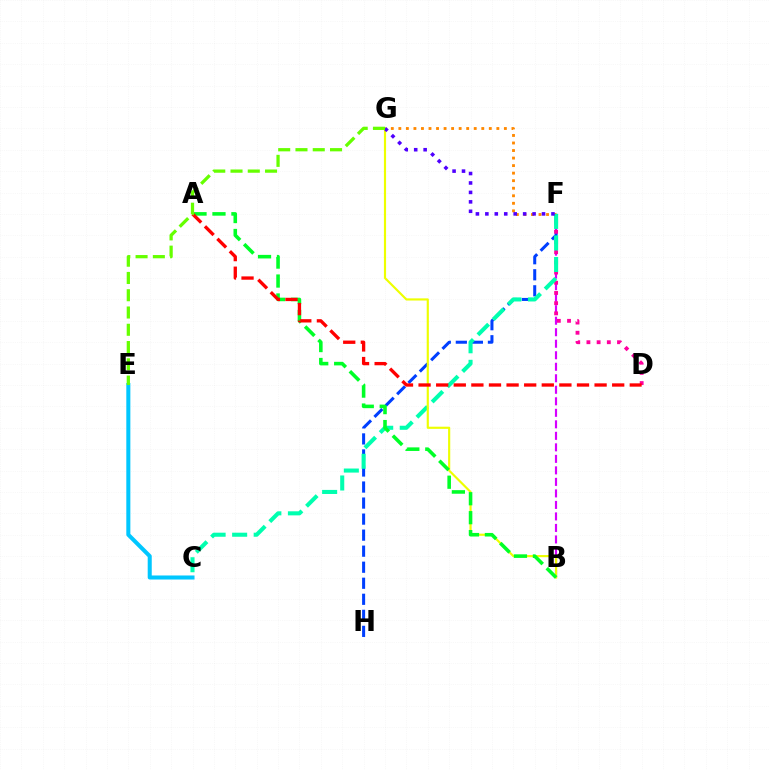{('B', 'F'): [{'color': '#d600ff', 'line_style': 'dashed', 'thickness': 1.56}], ('F', 'H'): [{'color': '#003fff', 'line_style': 'dashed', 'thickness': 2.18}], ('F', 'G'): [{'color': '#ff8800', 'line_style': 'dotted', 'thickness': 2.05}, {'color': '#4f00ff', 'line_style': 'dotted', 'thickness': 2.57}], ('D', 'F'): [{'color': '#ff00a0', 'line_style': 'dotted', 'thickness': 2.77}], ('C', 'F'): [{'color': '#00ffaf', 'line_style': 'dashed', 'thickness': 2.93}], ('B', 'G'): [{'color': '#eeff00', 'line_style': 'solid', 'thickness': 1.55}], ('C', 'E'): [{'color': '#00c7ff', 'line_style': 'solid', 'thickness': 2.91}], ('A', 'B'): [{'color': '#00ff27', 'line_style': 'dashed', 'thickness': 2.57}], ('A', 'D'): [{'color': '#ff0000', 'line_style': 'dashed', 'thickness': 2.39}], ('E', 'G'): [{'color': '#66ff00', 'line_style': 'dashed', 'thickness': 2.35}]}